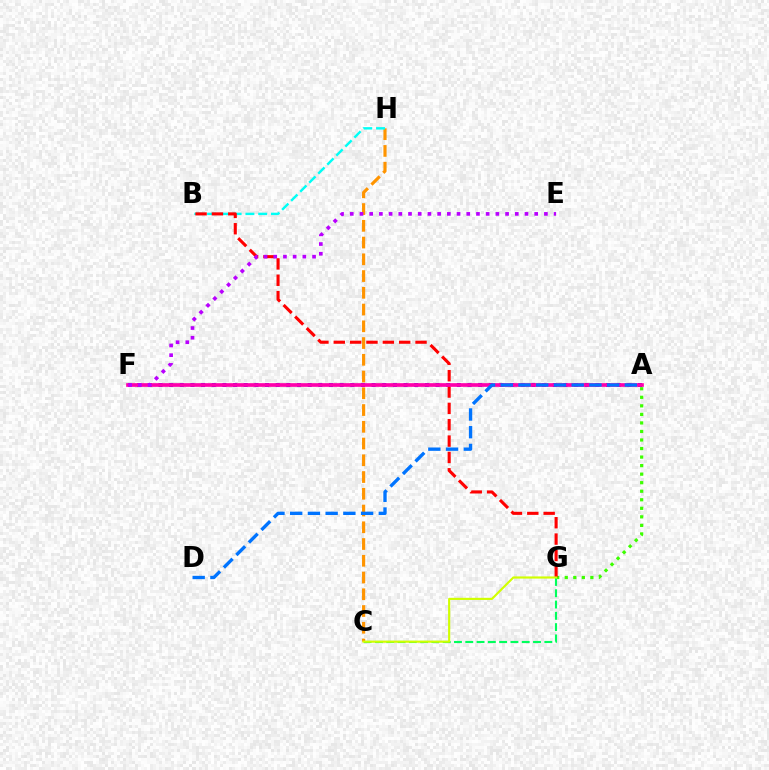{('C', 'H'): [{'color': '#ff9400', 'line_style': 'dashed', 'thickness': 2.28}], ('B', 'H'): [{'color': '#00fff6', 'line_style': 'dashed', 'thickness': 1.74}], ('A', 'F'): [{'color': '#2500ff', 'line_style': 'dotted', 'thickness': 2.9}, {'color': '#ff00ac', 'line_style': 'solid', 'thickness': 2.65}], ('A', 'G'): [{'color': '#3dff00', 'line_style': 'dotted', 'thickness': 2.32}], ('B', 'G'): [{'color': '#ff0000', 'line_style': 'dashed', 'thickness': 2.22}], ('E', 'F'): [{'color': '#b900ff', 'line_style': 'dotted', 'thickness': 2.64}], ('A', 'D'): [{'color': '#0074ff', 'line_style': 'dashed', 'thickness': 2.41}], ('C', 'G'): [{'color': '#00ff5c', 'line_style': 'dashed', 'thickness': 1.53}, {'color': '#d1ff00', 'line_style': 'solid', 'thickness': 1.55}]}